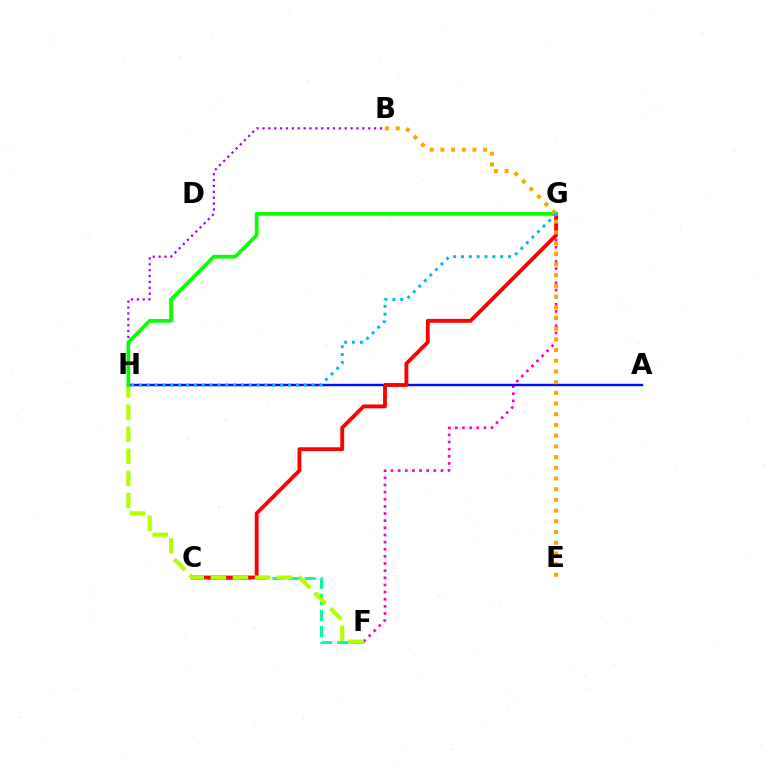{('F', 'G'): [{'color': '#ff00bd', 'line_style': 'dotted', 'thickness': 1.94}], ('A', 'H'): [{'color': '#0010ff', 'line_style': 'solid', 'thickness': 1.74}], ('B', 'H'): [{'color': '#9b00ff', 'line_style': 'dotted', 'thickness': 1.6}], ('C', 'F'): [{'color': '#00ff9d', 'line_style': 'dashed', 'thickness': 2.19}], ('C', 'G'): [{'color': '#ff0000', 'line_style': 'solid', 'thickness': 2.77}], ('F', 'H'): [{'color': '#b3ff00', 'line_style': 'dashed', 'thickness': 3.0}], ('G', 'H'): [{'color': '#08ff00', 'line_style': 'solid', 'thickness': 2.67}, {'color': '#00b5ff', 'line_style': 'dotted', 'thickness': 2.13}], ('B', 'E'): [{'color': '#ffa500', 'line_style': 'dotted', 'thickness': 2.91}]}